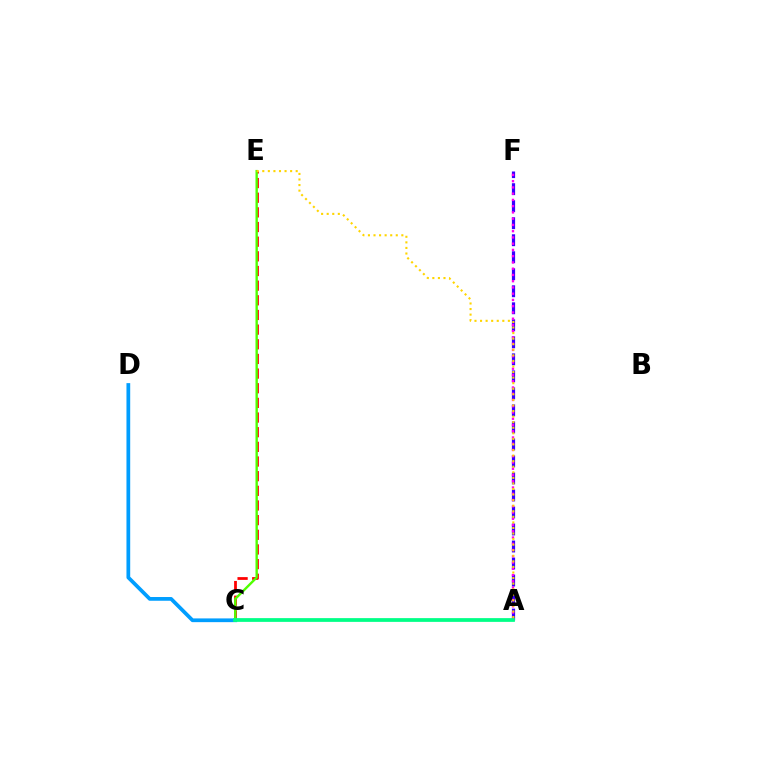{('C', 'E'): [{'color': '#ff0000', 'line_style': 'dashed', 'thickness': 1.99}, {'color': '#4fff00', 'line_style': 'solid', 'thickness': 1.71}], ('C', 'D'): [{'color': '#009eff', 'line_style': 'solid', 'thickness': 2.69}], ('A', 'F'): [{'color': '#3700ff', 'line_style': 'dashed', 'thickness': 2.31}, {'color': '#ff00ed', 'line_style': 'dotted', 'thickness': 1.7}], ('A', 'C'): [{'color': '#00ff86', 'line_style': 'solid', 'thickness': 2.7}], ('A', 'E'): [{'color': '#ffd500', 'line_style': 'dotted', 'thickness': 1.51}]}